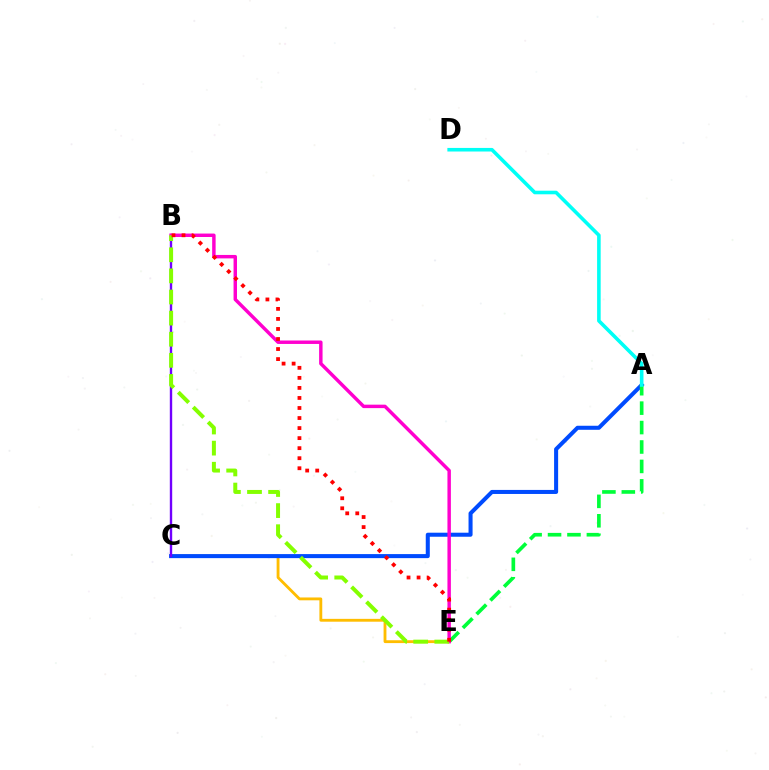{('C', 'E'): [{'color': '#ffbd00', 'line_style': 'solid', 'thickness': 2.05}], ('A', 'C'): [{'color': '#004bff', 'line_style': 'solid', 'thickness': 2.91}], ('B', 'C'): [{'color': '#7200ff', 'line_style': 'solid', 'thickness': 1.71}], ('A', 'E'): [{'color': '#00ff39', 'line_style': 'dashed', 'thickness': 2.64}], ('B', 'E'): [{'color': '#ff00cf', 'line_style': 'solid', 'thickness': 2.48}, {'color': '#84ff00', 'line_style': 'dashed', 'thickness': 2.87}, {'color': '#ff0000', 'line_style': 'dotted', 'thickness': 2.73}], ('A', 'D'): [{'color': '#00fff6', 'line_style': 'solid', 'thickness': 2.58}]}